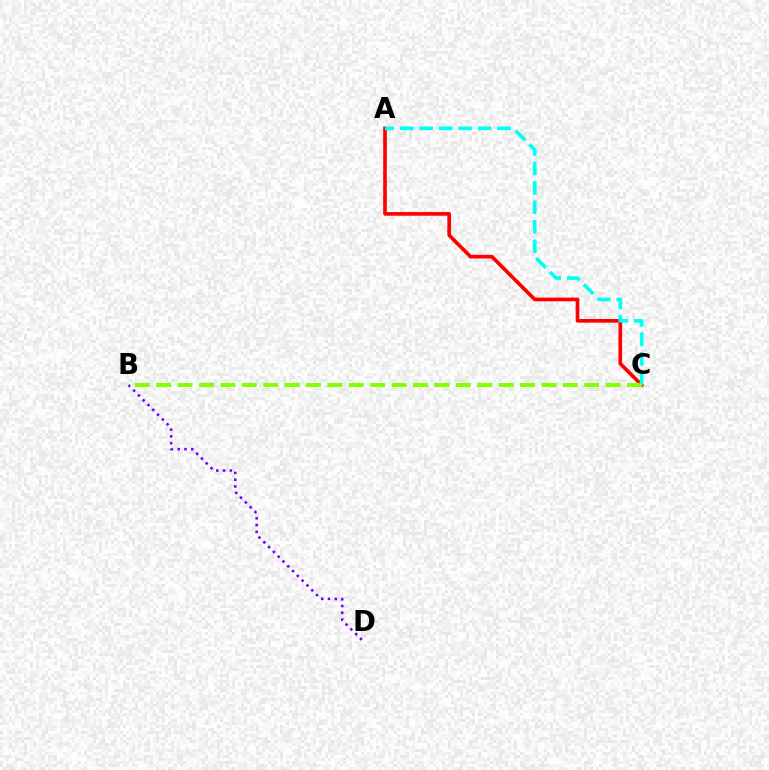{('A', 'C'): [{'color': '#ff0000', 'line_style': 'solid', 'thickness': 2.63}, {'color': '#00fff6', 'line_style': 'dashed', 'thickness': 2.64}], ('B', 'D'): [{'color': '#7200ff', 'line_style': 'dotted', 'thickness': 1.84}], ('B', 'C'): [{'color': '#84ff00', 'line_style': 'dashed', 'thickness': 2.91}]}